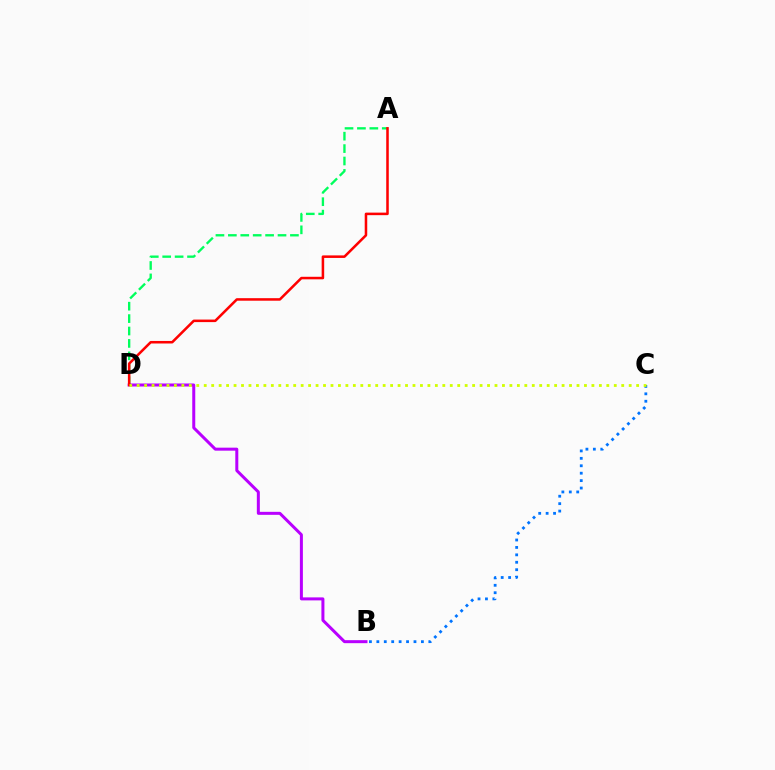{('A', 'D'): [{'color': '#00ff5c', 'line_style': 'dashed', 'thickness': 1.69}, {'color': '#ff0000', 'line_style': 'solid', 'thickness': 1.83}], ('B', 'D'): [{'color': '#b900ff', 'line_style': 'solid', 'thickness': 2.16}], ('B', 'C'): [{'color': '#0074ff', 'line_style': 'dotted', 'thickness': 2.02}], ('C', 'D'): [{'color': '#d1ff00', 'line_style': 'dotted', 'thickness': 2.03}]}